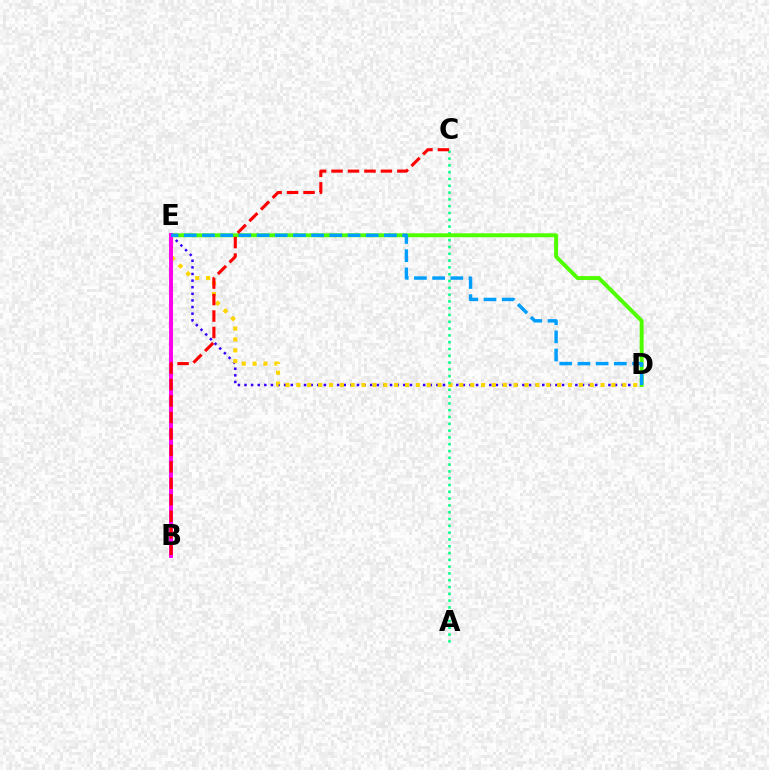{('D', 'E'): [{'color': '#3700ff', 'line_style': 'dotted', 'thickness': 1.8}, {'color': '#ffd500', 'line_style': 'dotted', 'thickness': 2.95}, {'color': '#4fff00', 'line_style': 'solid', 'thickness': 2.83}, {'color': '#009eff', 'line_style': 'dashed', 'thickness': 2.47}], ('A', 'C'): [{'color': '#00ff86', 'line_style': 'dotted', 'thickness': 1.85}], ('B', 'E'): [{'color': '#ff00ed', 'line_style': 'solid', 'thickness': 2.84}], ('B', 'C'): [{'color': '#ff0000', 'line_style': 'dashed', 'thickness': 2.24}]}